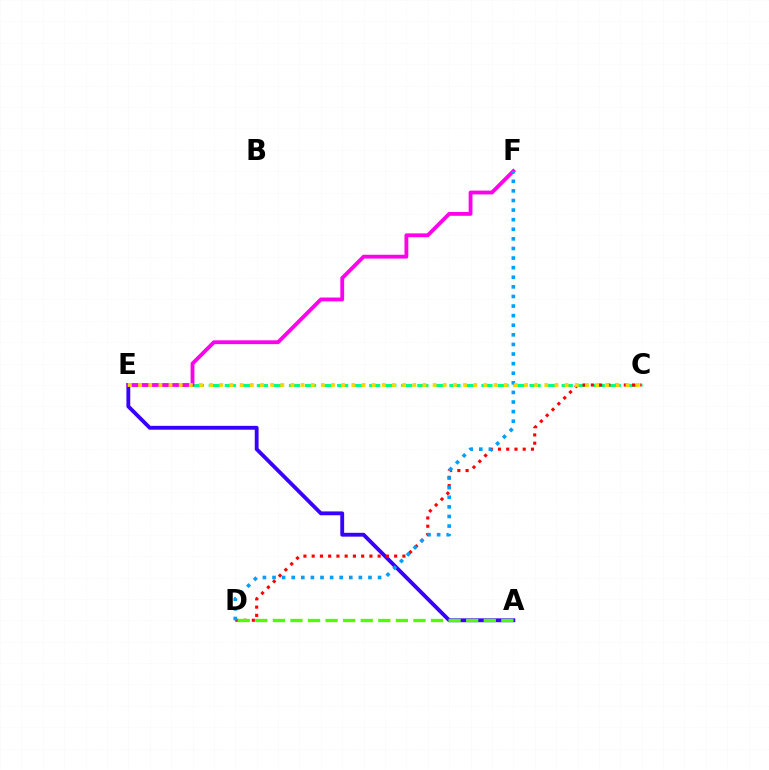{('A', 'E'): [{'color': '#3700ff', 'line_style': 'solid', 'thickness': 2.76}], ('C', 'E'): [{'color': '#00ff86', 'line_style': 'dashed', 'thickness': 2.18}, {'color': '#ffd500', 'line_style': 'dotted', 'thickness': 2.76}], ('C', 'D'): [{'color': '#ff0000', 'line_style': 'dotted', 'thickness': 2.24}], ('E', 'F'): [{'color': '#ff00ed', 'line_style': 'solid', 'thickness': 2.75}], ('D', 'F'): [{'color': '#009eff', 'line_style': 'dotted', 'thickness': 2.61}], ('A', 'D'): [{'color': '#4fff00', 'line_style': 'dashed', 'thickness': 2.39}]}